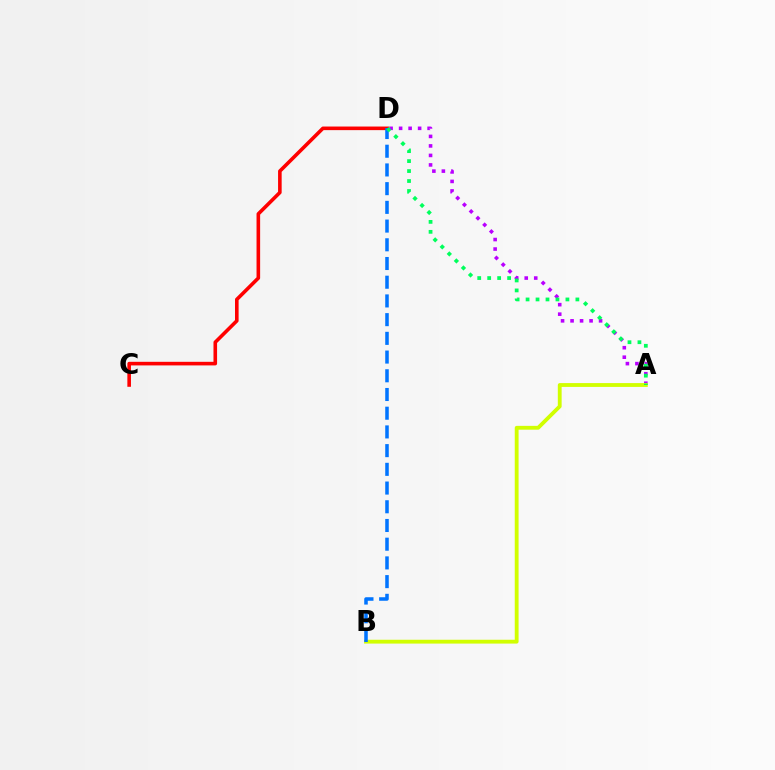{('C', 'D'): [{'color': '#ff0000', 'line_style': 'solid', 'thickness': 2.59}], ('A', 'D'): [{'color': '#b900ff', 'line_style': 'dotted', 'thickness': 2.58}, {'color': '#00ff5c', 'line_style': 'dotted', 'thickness': 2.71}], ('A', 'B'): [{'color': '#d1ff00', 'line_style': 'solid', 'thickness': 2.76}], ('B', 'D'): [{'color': '#0074ff', 'line_style': 'dashed', 'thickness': 2.54}]}